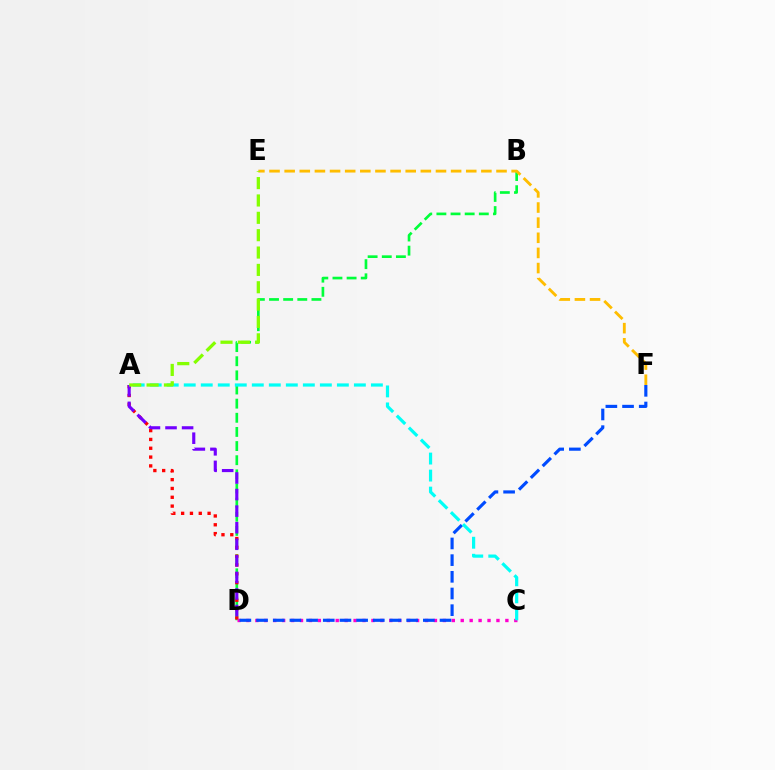{('B', 'D'): [{'color': '#00ff39', 'line_style': 'dashed', 'thickness': 1.92}], ('A', 'D'): [{'color': '#ff0000', 'line_style': 'dotted', 'thickness': 2.4}, {'color': '#7200ff', 'line_style': 'dashed', 'thickness': 2.25}], ('C', 'D'): [{'color': '#ff00cf', 'line_style': 'dotted', 'thickness': 2.43}], ('D', 'F'): [{'color': '#004bff', 'line_style': 'dashed', 'thickness': 2.27}], ('A', 'C'): [{'color': '#00fff6', 'line_style': 'dashed', 'thickness': 2.31}], ('E', 'F'): [{'color': '#ffbd00', 'line_style': 'dashed', 'thickness': 2.06}], ('A', 'E'): [{'color': '#84ff00', 'line_style': 'dashed', 'thickness': 2.36}]}